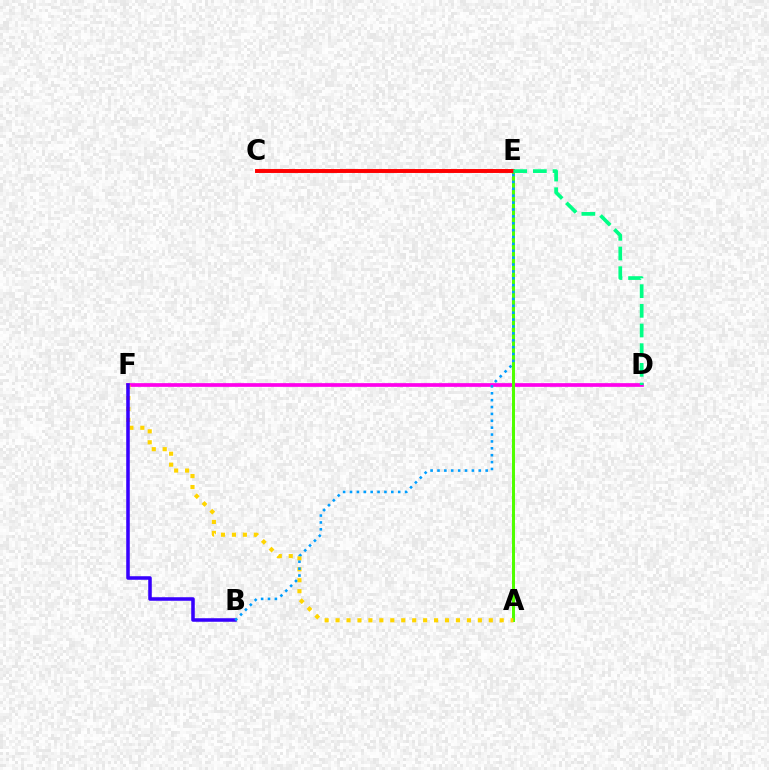{('D', 'F'): [{'color': '#ff00ed', 'line_style': 'solid', 'thickness': 2.66}], ('A', 'E'): [{'color': '#4fff00', 'line_style': 'solid', 'thickness': 2.16}], ('A', 'F'): [{'color': '#ffd500', 'line_style': 'dotted', 'thickness': 2.97}], ('C', 'E'): [{'color': '#ff0000', 'line_style': 'solid', 'thickness': 2.83}], ('B', 'F'): [{'color': '#3700ff', 'line_style': 'solid', 'thickness': 2.55}], ('D', 'E'): [{'color': '#00ff86', 'line_style': 'dashed', 'thickness': 2.67}], ('B', 'E'): [{'color': '#009eff', 'line_style': 'dotted', 'thickness': 1.87}]}